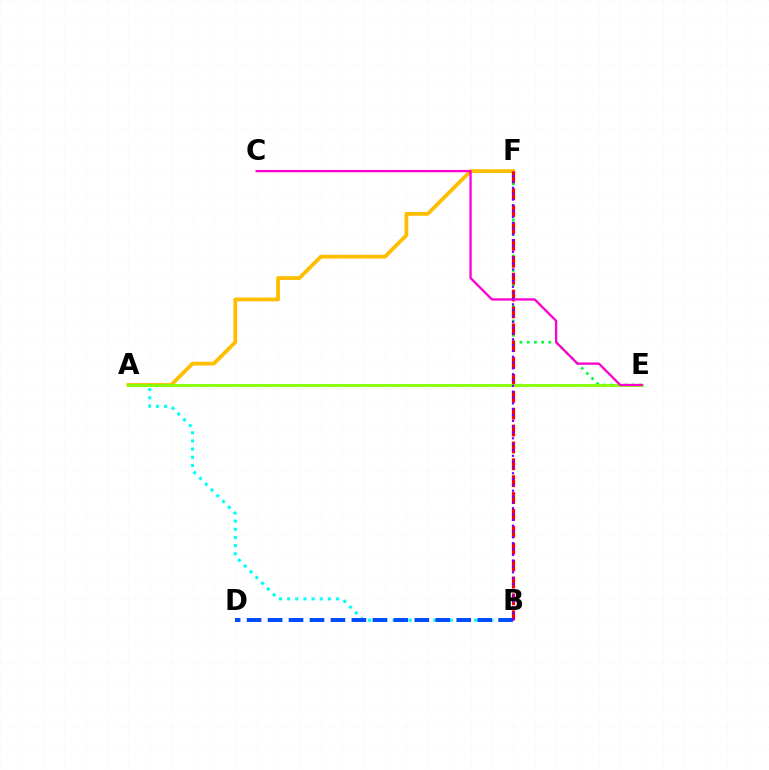{('E', 'F'): [{'color': '#00ff39', 'line_style': 'dotted', 'thickness': 1.96}], ('A', 'B'): [{'color': '#00fff6', 'line_style': 'dotted', 'thickness': 2.22}], ('A', 'F'): [{'color': '#ffbd00', 'line_style': 'solid', 'thickness': 2.73}], ('B', 'F'): [{'color': '#ff0000', 'line_style': 'dashed', 'thickness': 2.29}, {'color': '#7200ff', 'line_style': 'dotted', 'thickness': 1.58}], ('A', 'E'): [{'color': '#84ff00', 'line_style': 'solid', 'thickness': 2.0}], ('C', 'E'): [{'color': '#ff00cf', 'line_style': 'solid', 'thickness': 1.67}], ('B', 'D'): [{'color': '#004bff', 'line_style': 'dashed', 'thickness': 2.85}]}